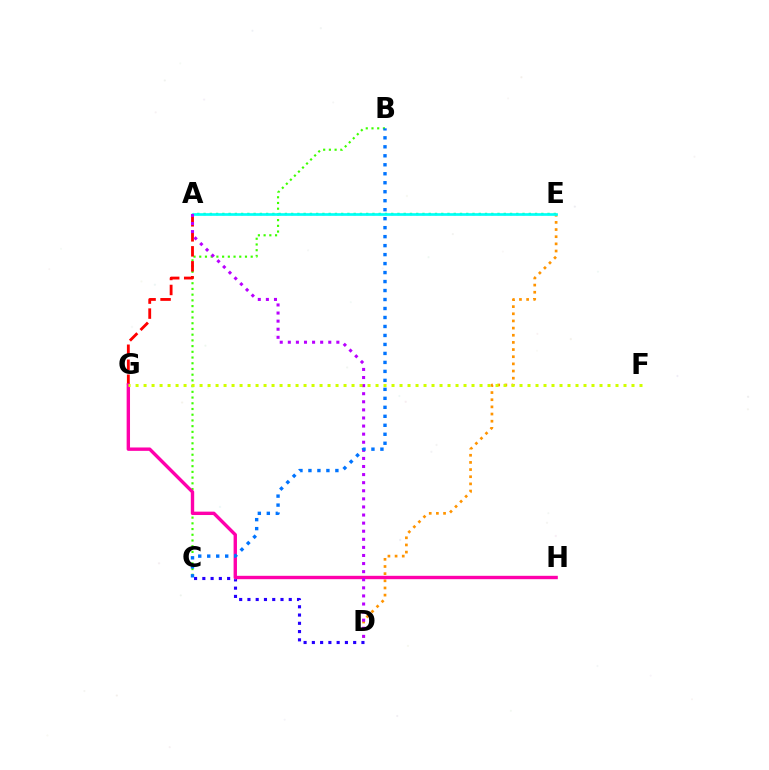{('D', 'E'): [{'color': '#ff9400', 'line_style': 'dotted', 'thickness': 1.94}], ('B', 'C'): [{'color': '#3dff00', 'line_style': 'dotted', 'thickness': 1.55}, {'color': '#0074ff', 'line_style': 'dotted', 'thickness': 2.44}], ('A', 'G'): [{'color': '#ff0000', 'line_style': 'dashed', 'thickness': 2.04}], ('C', 'D'): [{'color': '#2500ff', 'line_style': 'dotted', 'thickness': 2.25}], ('A', 'E'): [{'color': '#00ff5c', 'line_style': 'dotted', 'thickness': 1.7}, {'color': '#00fff6', 'line_style': 'solid', 'thickness': 1.92}], ('G', 'H'): [{'color': '#ff00ac', 'line_style': 'solid', 'thickness': 2.44}], ('A', 'D'): [{'color': '#b900ff', 'line_style': 'dotted', 'thickness': 2.2}], ('F', 'G'): [{'color': '#d1ff00', 'line_style': 'dotted', 'thickness': 2.17}]}